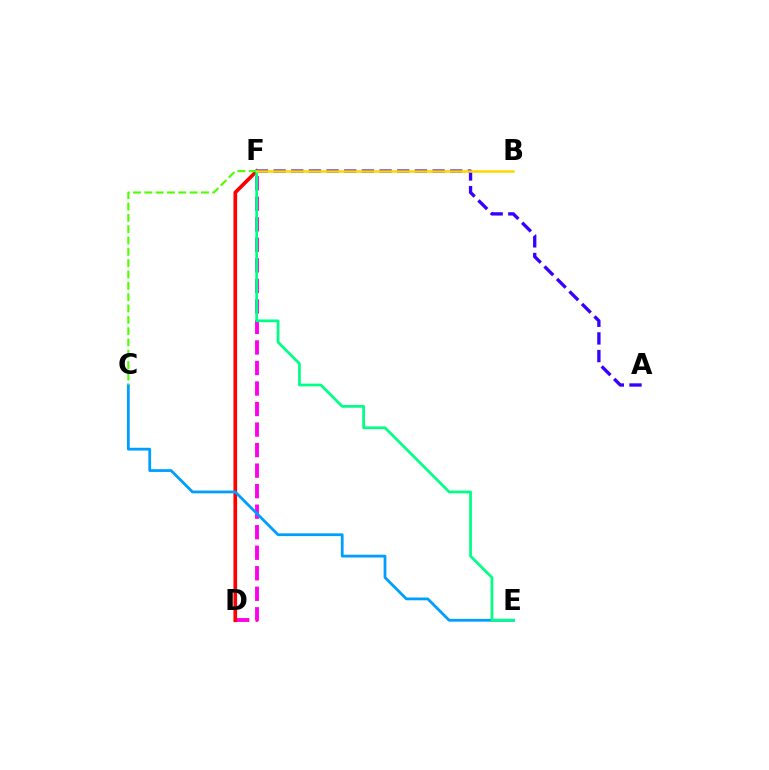{('D', 'F'): [{'color': '#ff00ed', 'line_style': 'dashed', 'thickness': 2.79}, {'color': '#ff0000', 'line_style': 'solid', 'thickness': 2.64}], ('C', 'E'): [{'color': '#009eff', 'line_style': 'solid', 'thickness': 2.0}], ('A', 'F'): [{'color': '#3700ff', 'line_style': 'dashed', 'thickness': 2.4}], ('C', 'F'): [{'color': '#4fff00', 'line_style': 'dashed', 'thickness': 1.54}], ('E', 'F'): [{'color': '#00ff86', 'line_style': 'solid', 'thickness': 1.97}], ('B', 'F'): [{'color': '#ffd500', 'line_style': 'solid', 'thickness': 1.81}]}